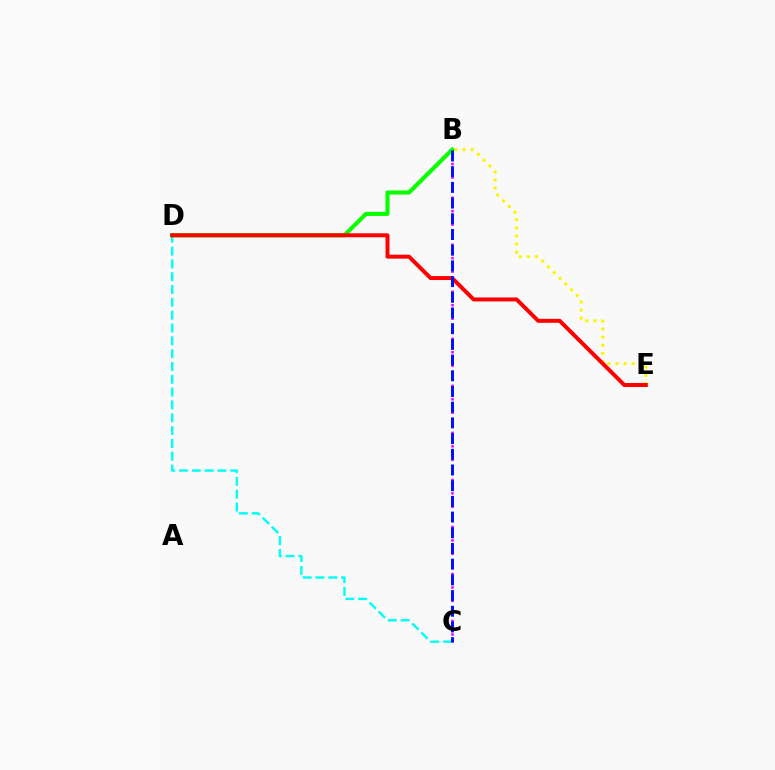{('C', 'D'): [{'color': '#00fff6', 'line_style': 'dashed', 'thickness': 1.74}], ('B', 'E'): [{'color': '#fcf500', 'line_style': 'dotted', 'thickness': 2.2}], ('B', 'C'): [{'color': '#ee00ff', 'line_style': 'dotted', 'thickness': 1.83}, {'color': '#0010ff', 'line_style': 'dashed', 'thickness': 2.13}], ('B', 'D'): [{'color': '#08ff00', 'line_style': 'solid', 'thickness': 2.96}], ('D', 'E'): [{'color': '#ff0000', 'line_style': 'solid', 'thickness': 2.86}]}